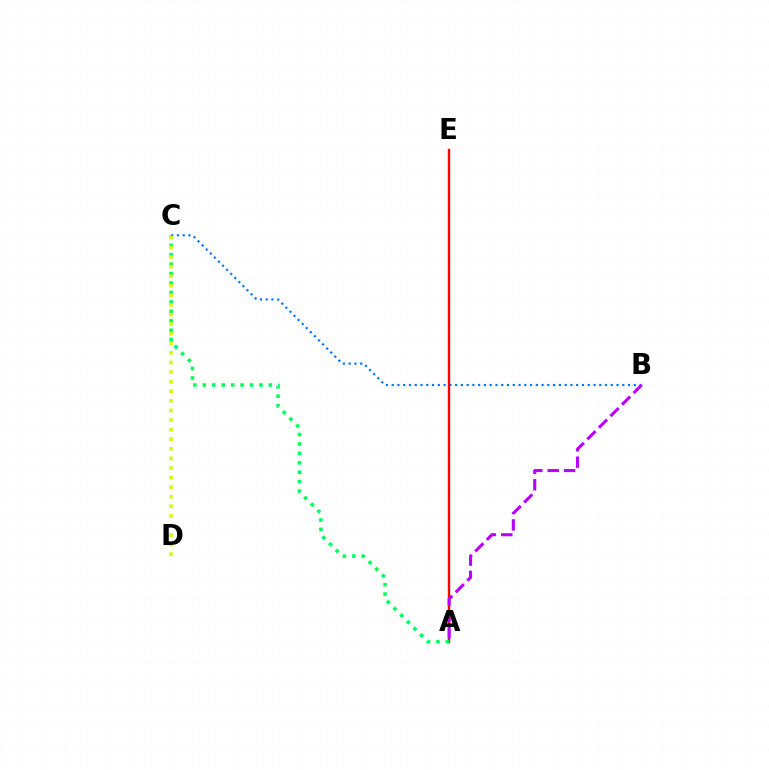{('B', 'C'): [{'color': '#0074ff', 'line_style': 'dotted', 'thickness': 1.57}], ('A', 'E'): [{'color': '#ff0000', 'line_style': 'solid', 'thickness': 1.74}], ('A', 'C'): [{'color': '#00ff5c', 'line_style': 'dotted', 'thickness': 2.56}], ('C', 'D'): [{'color': '#d1ff00', 'line_style': 'dotted', 'thickness': 2.6}], ('A', 'B'): [{'color': '#b900ff', 'line_style': 'dashed', 'thickness': 2.22}]}